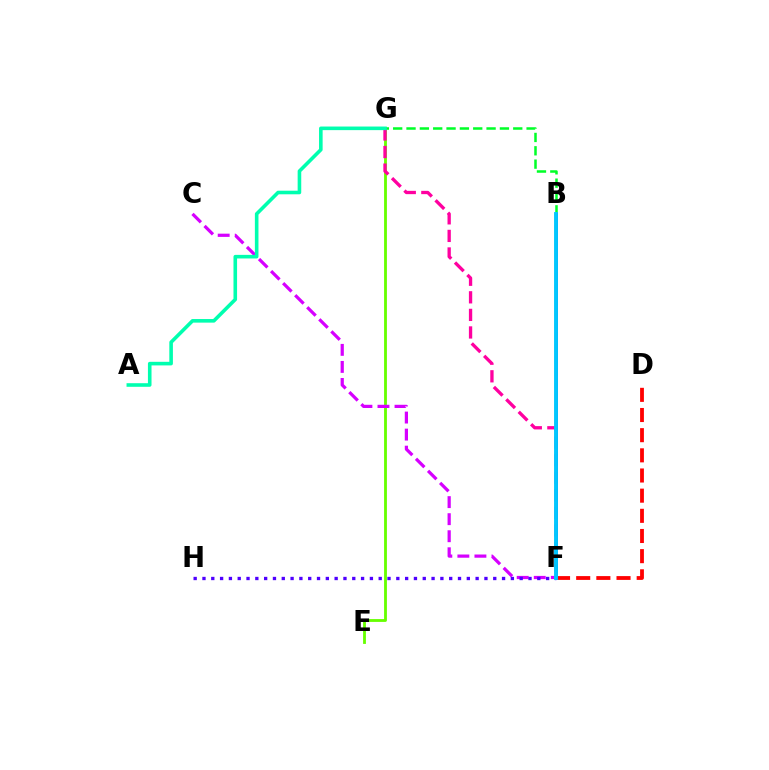{('D', 'F'): [{'color': '#ff0000', 'line_style': 'dashed', 'thickness': 2.74}], ('E', 'G'): [{'color': '#66ff00', 'line_style': 'solid', 'thickness': 2.03}], ('B', 'G'): [{'color': '#00ff27', 'line_style': 'dashed', 'thickness': 1.81}], ('B', 'F'): [{'color': '#eeff00', 'line_style': 'dashed', 'thickness': 1.63}, {'color': '#ff8800', 'line_style': 'dashed', 'thickness': 1.61}, {'color': '#003fff', 'line_style': 'solid', 'thickness': 1.92}, {'color': '#00c7ff', 'line_style': 'solid', 'thickness': 2.78}], ('C', 'F'): [{'color': '#d600ff', 'line_style': 'dashed', 'thickness': 2.32}], ('F', 'G'): [{'color': '#ff00a0', 'line_style': 'dashed', 'thickness': 2.39}], ('F', 'H'): [{'color': '#4f00ff', 'line_style': 'dotted', 'thickness': 2.39}], ('A', 'G'): [{'color': '#00ffaf', 'line_style': 'solid', 'thickness': 2.59}]}